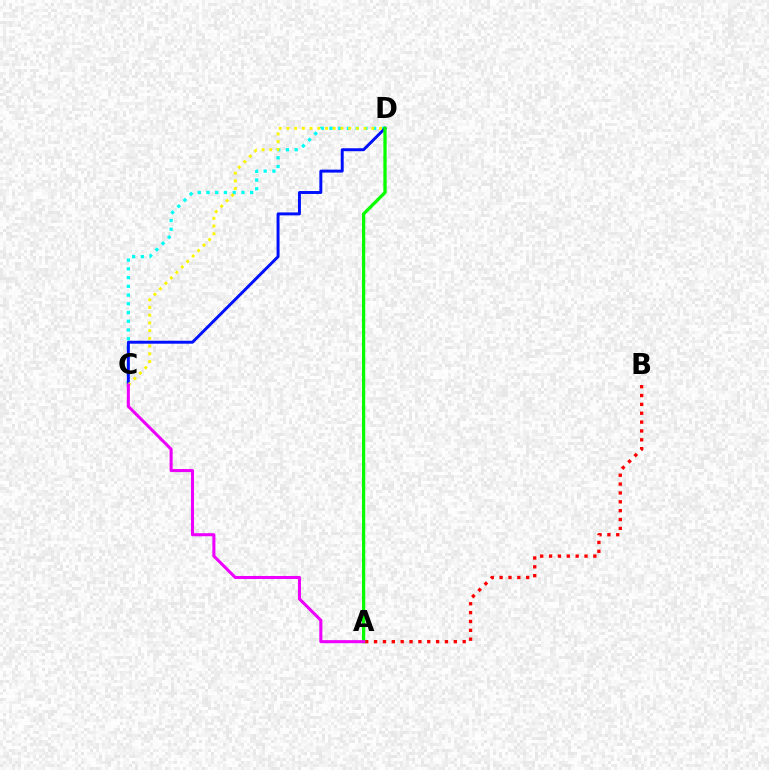{('C', 'D'): [{'color': '#00fff6', 'line_style': 'dotted', 'thickness': 2.37}, {'color': '#0010ff', 'line_style': 'solid', 'thickness': 2.13}, {'color': '#fcf500', 'line_style': 'dotted', 'thickness': 2.1}], ('A', 'B'): [{'color': '#ff0000', 'line_style': 'dotted', 'thickness': 2.41}], ('A', 'D'): [{'color': '#08ff00', 'line_style': 'solid', 'thickness': 2.34}], ('A', 'C'): [{'color': '#ee00ff', 'line_style': 'solid', 'thickness': 2.2}]}